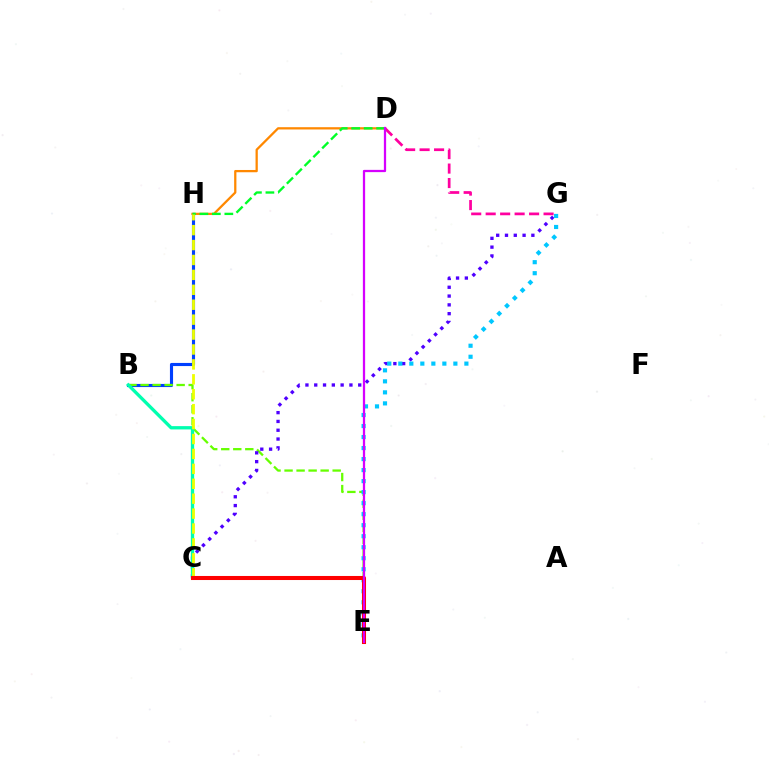{('B', 'H'): [{'color': '#003fff', 'line_style': 'solid', 'thickness': 2.24}], ('B', 'E'): [{'color': '#66ff00', 'line_style': 'dashed', 'thickness': 1.63}], ('C', 'G'): [{'color': '#4f00ff', 'line_style': 'dotted', 'thickness': 2.39}], ('B', 'C'): [{'color': '#00ffaf', 'line_style': 'solid', 'thickness': 2.38}], ('D', 'G'): [{'color': '#ff00a0', 'line_style': 'dashed', 'thickness': 1.97}], ('D', 'H'): [{'color': '#ff8800', 'line_style': 'solid', 'thickness': 1.63}, {'color': '#00ff27', 'line_style': 'dashed', 'thickness': 1.7}], ('E', 'G'): [{'color': '#00c7ff', 'line_style': 'dotted', 'thickness': 2.99}], ('C', 'H'): [{'color': '#eeff00', 'line_style': 'dashed', 'thickness': 2.03}], ('C', 'E'): [{'color': '#ff0000', 'line_style': 'solid', 'thickness': 2.92}], ('D', 'E'): [{'color': '#d600ff', 'line_style': 'solid', 'thickness': 1.63}]}